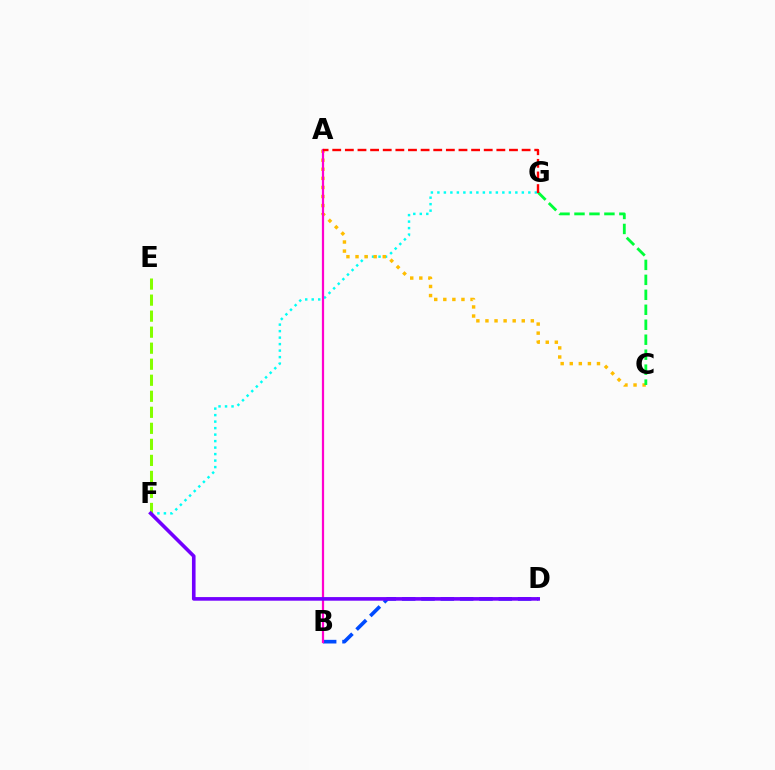{('B', 'D'): [{'color': '#004bff', 'line_style': 'dashed', 'thickness': 2.63}], ('F', 'G'): [{'color': '#00fff6', 'line_style': 'dotted', 'thickness': 1.77}], ('A', 'C'): [{'color': '#ffbd00', 'line_style': 'dotted', 'thickness': 2.47}], ('A', 'B'): [{'color': '#ff00cf', 'line_style': 'solid', 'thickness': 1.6}], ('E', 'F'): [{'color': '#84ff00', 'line_style': 'dashed', 'thickness': 2.18}], ('D', 'F'): [{'color': '#7200ff', 'line_style': 'solid', 'thickness': 2.6}], ('C', 'G'): [{'color': '#00ff39', 'line_style': 'dashed', 'thickness': 2.03}], ('A', 'G'): [{'color': '#ff0000', 'line_style': 'dashed', 'thickness': 1.72}]}